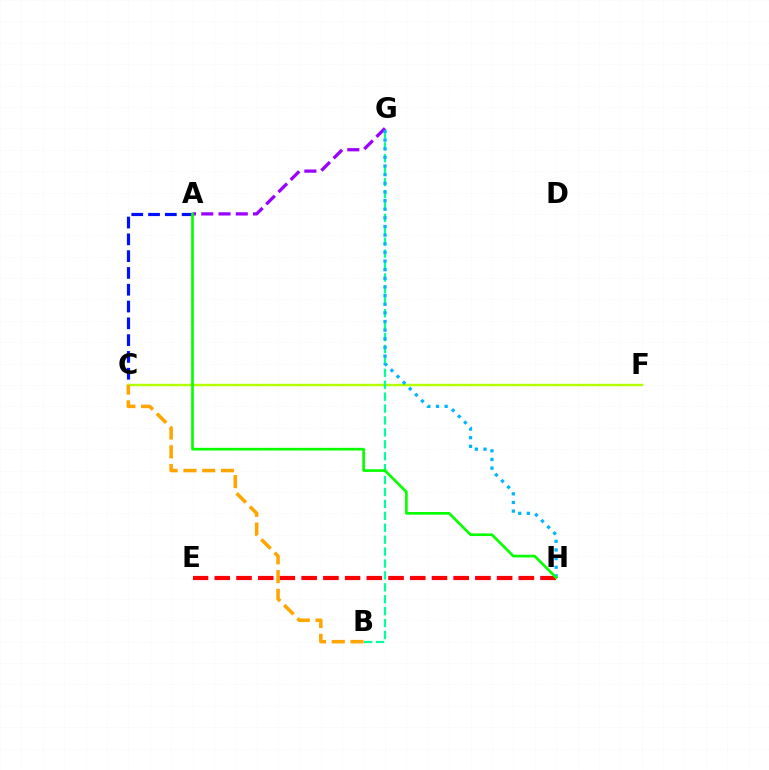{('A', 'C'): [{'color': '#0010ff', 'line_style': 'dashed', 'thickness': 2.28}], ('E', 'H'): [{'color': '#ff00bd', 'line_style': 'dashed', 'thickness': 2.95}, {'color': '#ff0000', 'line_style': 'dashed', 'thickness': 2.95}], ('C', 'F'): [{'color': '#b3ff00', 'line_style': 'solid', 'thickness': 1.75}], ('B', 'G'): [{'color': '#00ff9d', 'line_style': 'dashed', 'thickness': 1.62}], ('B', 'C'): [{'color': '#ffa500', 'line_style': 'dashed', 'thickness': 2.55}], ('A', 'G'): [{'color': '#9b00ff', 'line_style': 'dashed', 'thickness': 2.35}], ('G', 'H'): [{'color': '#00b5ff', 'line_style': 'dotted', 'thickness': 2.35}], ('A', 'H'): [{'color': '#08ff00', 'line_style': 'solid', 'thickness': 1.93}]}